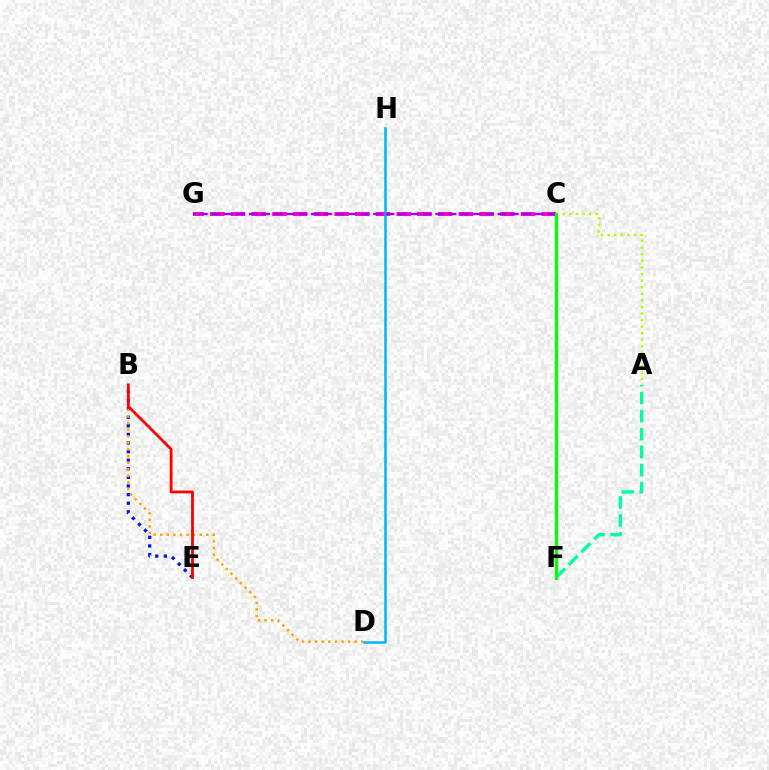{('C', 'G'): [{'color': '#ff00bd', 'line_style': 'dashed', 'thickness': 2.81}, {'color': '#9b00ff', 'line_style': 'dashed', 'thickness': 1.69}], ('B', 'E'): [{'color': '#0010ff', 'line_style': 'dotted', 'thickness': 2.34}, {'color': '#ff0000', 'line_style': 'solid', 'thickness': 2.02}], ('B', 'D'): [{'color': '#ffa500', 'line_style': 'dotted', 'thickness': 1.79}], ('D', 'H'): [{'color': '#00b5ff', 'line_style': 'solid', 'thickness': 1.81}], ('A', 'F'): [{'color': '#00ff9d', 'line_style': 'dashed', 'thickness': 2.44}], ('A', 'C'): [{'color': '#b3ff00', 'line_style': 'dotted', 'thickness': 1.79}], ('C', 'F'): [{'color': '#08ff00', 'line_style': 'solid', 'thickness': 2.36}]}